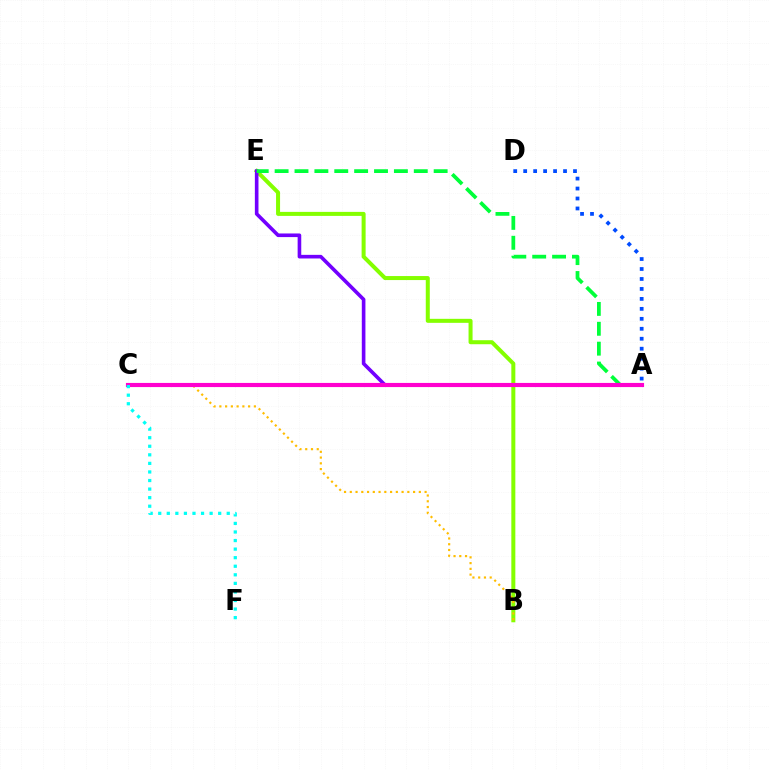{('B', 'E'): [{'color': '#84ff00', 'line_style': 'solid', 'thickness': 2.89}], ('A', 'E'): [{'color': '#7200ff', 'line_style': 'solid', 'thickness': 2.61}, {'color': '#00ff39', 'line_style': 'dashed', 'thickness': 2.7}], ('A', 'C'): [{'color': '#ff0000', 'line_style': 'dotted', 'thickness': 1.89}, {'color': '#ff00cf', 'line_style': 'solid', 'thickness': 2.98}], ('A', 'D'): [{'color': '#004bff', 'line_style': 'dotted', 'thickness': 2.71}], ('B', 'C'): [{'color': '#ffbd00', 'line_style': 'dotted', 'thickness': 1.56}], ('C', 'F'): [{'color': '#00fff6', 'line_style': 'dotted', 'thickness': 2.33}]}